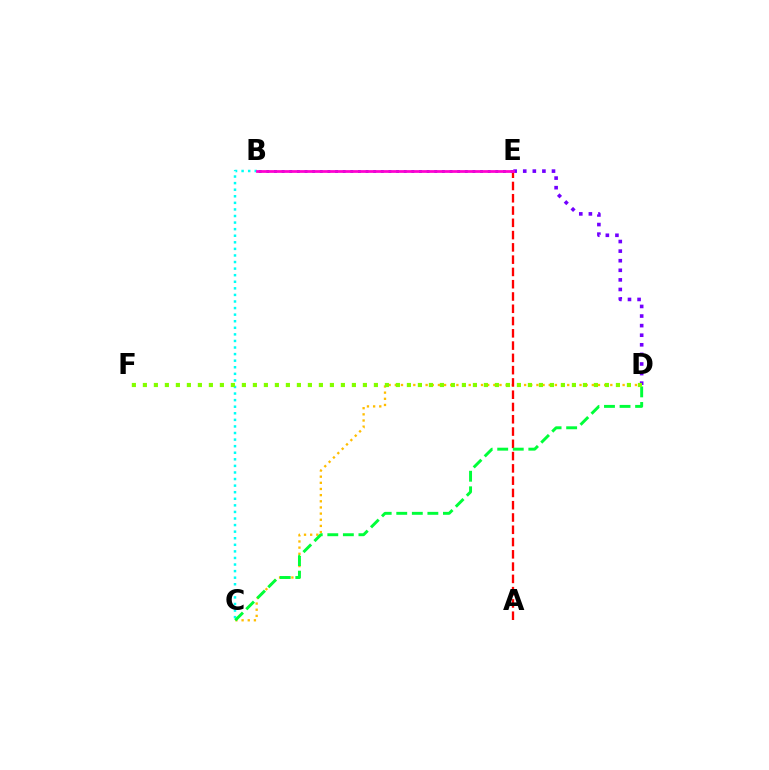{('C', 'D'): [{'color': '#ffbd00', 'line_style': 'dotted', 'thickness': 1.67}, {'color': '#00ff39', 'line_style': 'dashed', 'thickness': 2.11}], ('A', 'E'): [{'color': '#ff0000', 'line_style': 'dashed', 'thickness': 1.67}], ('B', 'C'): [{'color': '#00fff6', 'line_style': 'dotted', 'thickness': 1.79}], ('D', 'E'): [{'color': '#7200ff', 'line_style': 'dotted', 'thickness': 2.61}], ('B', 'E'): [{'color': '#004bff', 'line_style': 'dotted', 'thickness': 2.07}, {'color': '#ff00cf', 'line_style': 'solid', 'thickness': 1.98}], ('D', 'F'): [{'color': '#84ff00', 'line_style': 'dotted', 'thickness': 2.99}]}